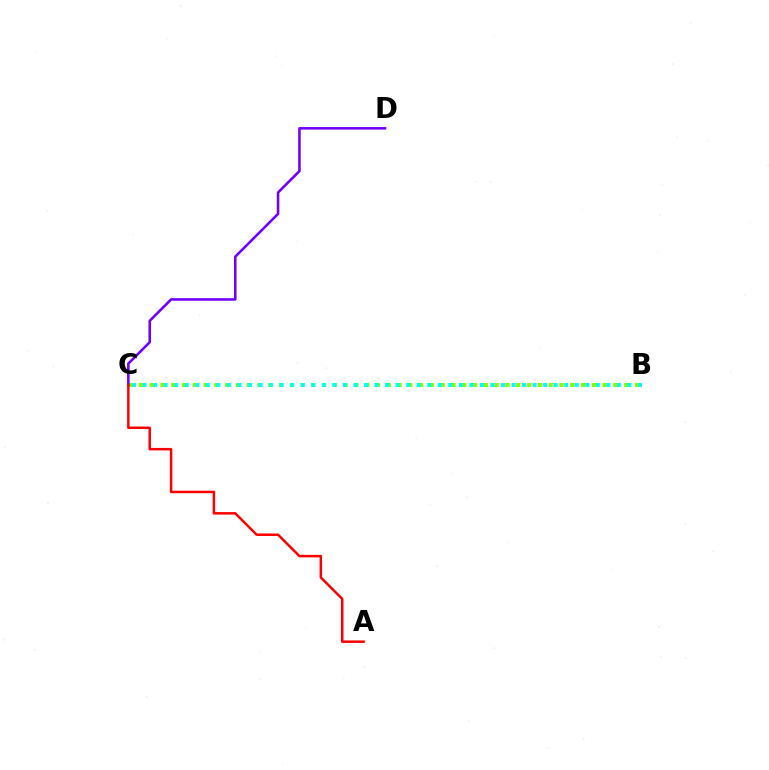{('B', 'C'): [{'color': '#84ff00', 'line_style': 'dotted', 'thickness': 2.93}, {'color': '#00fff6', 'line_style': 'dotted', 'thickness': 2.86}], ('C', 'D'): [{'color': '#7200ff', 'line_style': 'solid', 'thickness': 1.85}], ('A', 'C'): [{'color': '#ff0000', 'line_style': 'solid', 'thickness': 1.8}]}